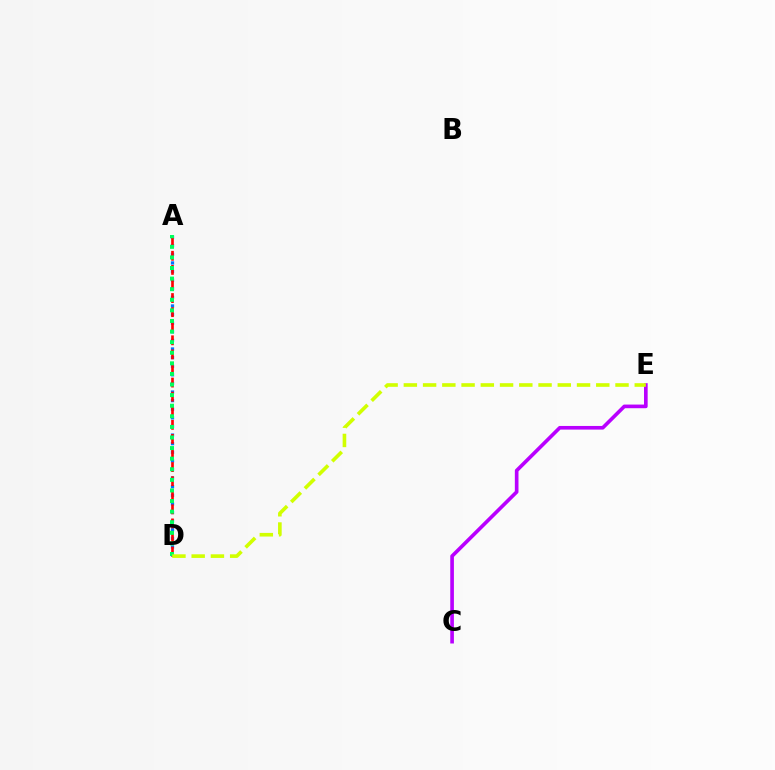{('A', 'D'): [{'color': '#0074ff', 'line_style': 'dotted', 'thickness': 2.34}, {'color': '#ff0000', 'line_style': 'dashed', 'thickness': 1.91}, {'color': '#00ff5c', 'line_style': 'dotted', 'thickness': 2.88}], ('C', 'E'): [{'color': '#b900ff', 'line_style': 'solid', 'thickness': 2.62}], ('D', 'E'): [{'color': '#d1ff00', 'line_style': 'dashed', 'thickness': 2.61}]}